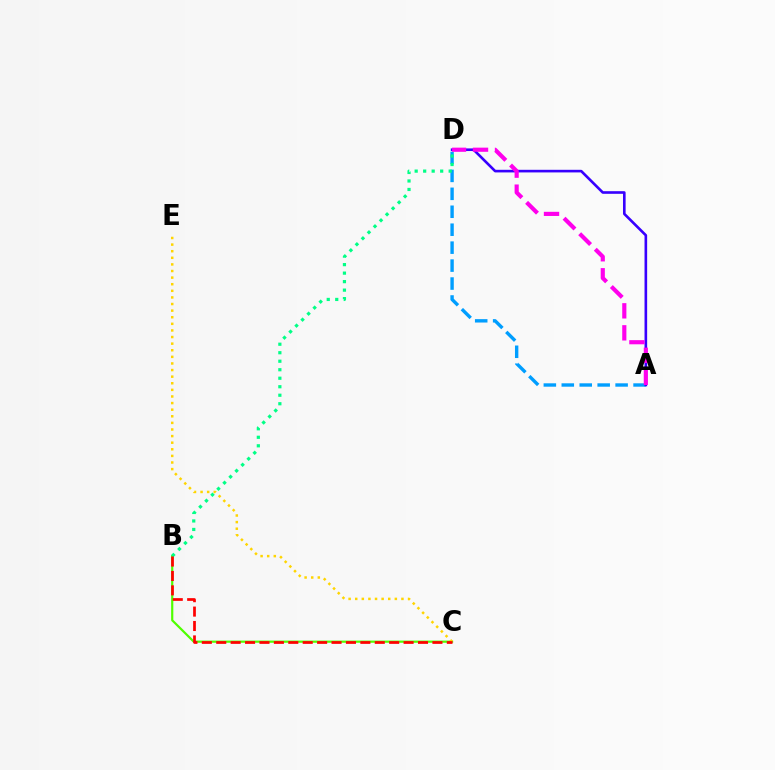{('A', 'D'): [{'color': '#009eff', 'line_style': 'dashed', 'thickness': 2.44}, {'color': '#3700ff', 'line_style': 'solid', 'thickness': 1.89}, {'color': '#ff00ed', 'line_style': 'dashed', 'thickness': 2.99}], ('B', 'C'): [{'color': '#4fff00', 'line_style': 'solid', 'thickness': 1.58}, {'color': '#ff0000', 'line_style': 'dashed', 'thickness': 1.96}], ('C', 'E'): [{'color': '#ffd500', 'line_style': 'dotted', 'thickness': 1.79}], ('B', 'D'): [{'color': '#00ff86', 'line_style': 'dotted', 'thickness': 2.31}]}